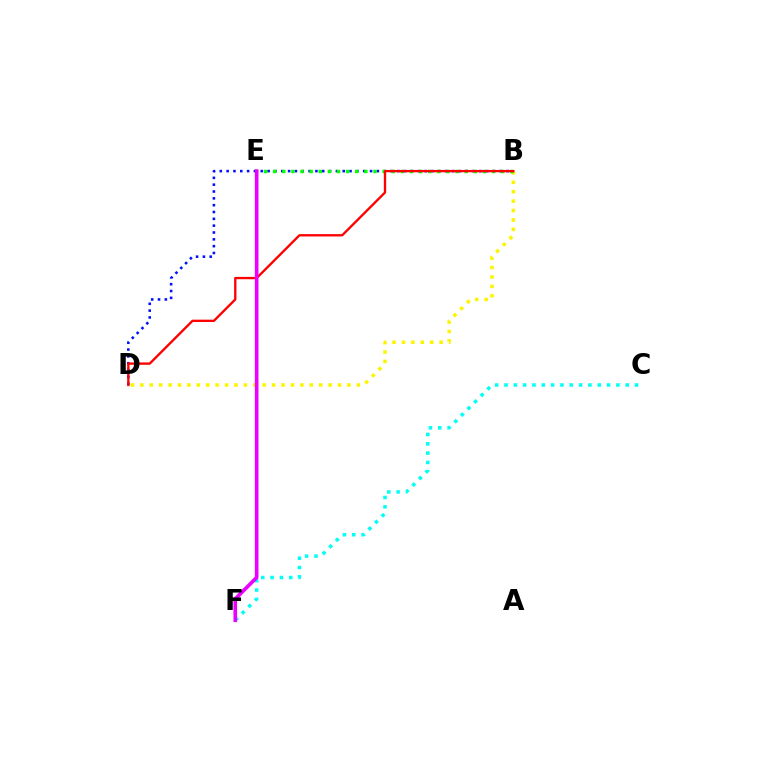{('B', 'D'): [{'color': '#fcf500', 'line_style': 'dotted', 'thickness': 2.56}, {'color': '#0010ff', 'line_style': 'dotted', 'thickness': 1.86}, {'color': '#ff0000', 'line_style': 'solid', 'thickness': 1.68}], ('C', 'F'): [{'color': '#00fff6', 'line_style': 'dotted', 'thickness': 2.53}], ('B', 'E'): [{'color': '#08ff00', 'line_style': 'dotted', 'thickness': 2.48}], ('E', 'F'): [{'color': '#ee00ff', 'line_style': 'solid', 'thickness': 2.62}]}